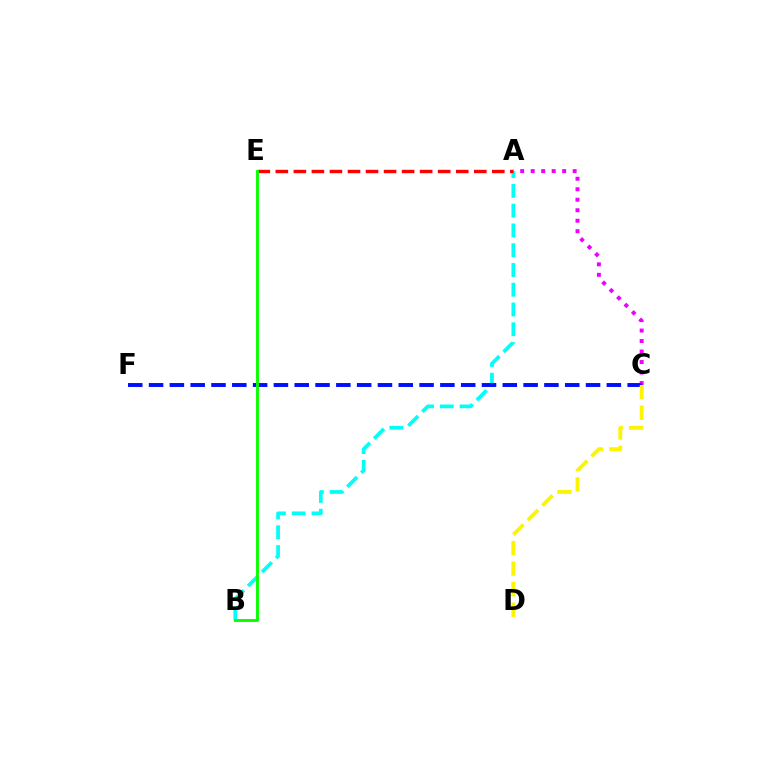{('A', 'C'): [{'color': '#ee00ff', 'line_style': 'dotted', 'thickness': 2.85}], ('A', 'B'): [{'color': '#00fff6', 'line_style': 'dashed', 'thickness': 2.69}], ('C', 'F'): [{'color': '#0010ff', 'line_style': 'dashed', 'thickness': 2.83}], ('C', 'D'): [{'color': '#fcf500', 'line_style': 'dashed', 'thickness': 2.79}], ('A', 'E'): [{'color': '#ff0000', 'line_style': 'dashed', 'thickness': 2.45}], ('B', 'E'): [{'color': '#08ff00', 'line_style': 'solid', 'thickness': 2.09}]}